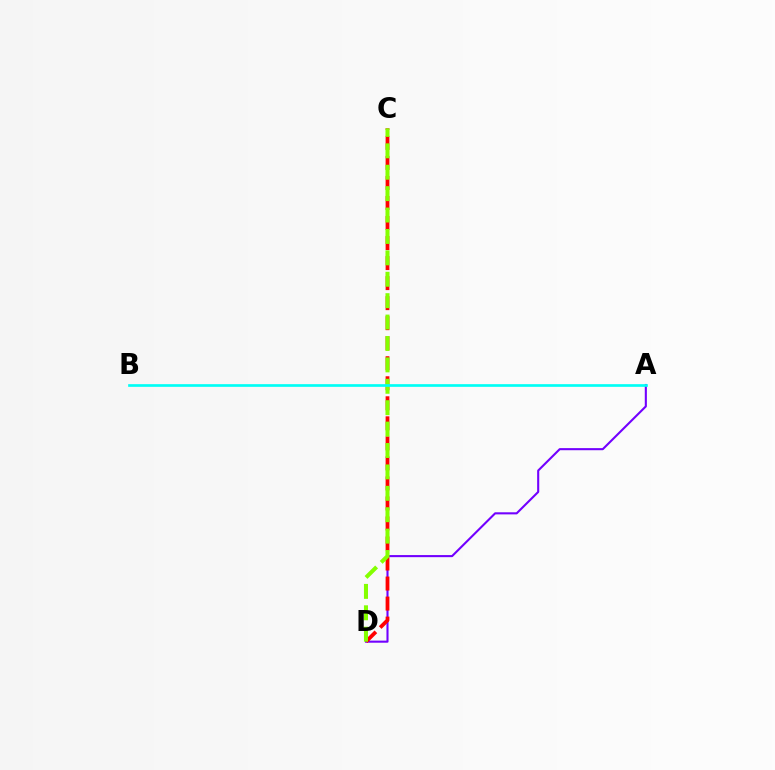{('A', 'D'): [{'color': '#7200ff', 'line_style': 'solid', 'thickness': 1.51}], ('C', 'D'): [{'color': '#ff0000', 'line_style': 'dashed', 'thickness': 2.72}, {'color': '#84ff00', 'line_style': 'dashed', 'thickness': 2.91}], ('A', 'B'): [{'color': '#00fff6', 'line_style': 'solid', 'thickness': 1.93}]}